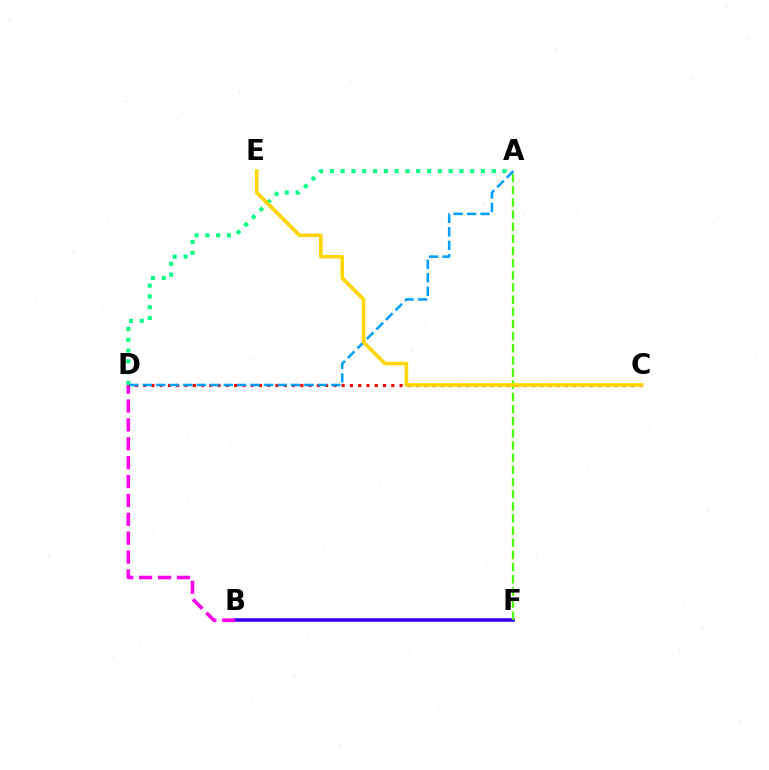{('B', 'F'): [{'color': '#3700ff', 'line_style': 'solid', 'thickness': 2.58}], ('B', 'D'): [{'color': '#ff00ed', 'line_style': 'dashed', 'thickness': 2.56}], ('C', 'D'): [{'color': '#ff0000', 'line_style': 'dotted', 'thickness': 2.25}], ('A', 'F'): [{'color': '#4fff00', 'line_style': 'dashed', 'thickness': 1.65}], ('A', 'D'): [{'color': '#00ff86', 'line_style': 'dotted', 'thickness': 2.93}, {'color': '#009eff', 'line_style': 'dashed', 'thickness': 1.83}], ('C', 'E'): [{'color': '#ffd500', 'line_style': 'solid', 'thickness': 2.58}]}